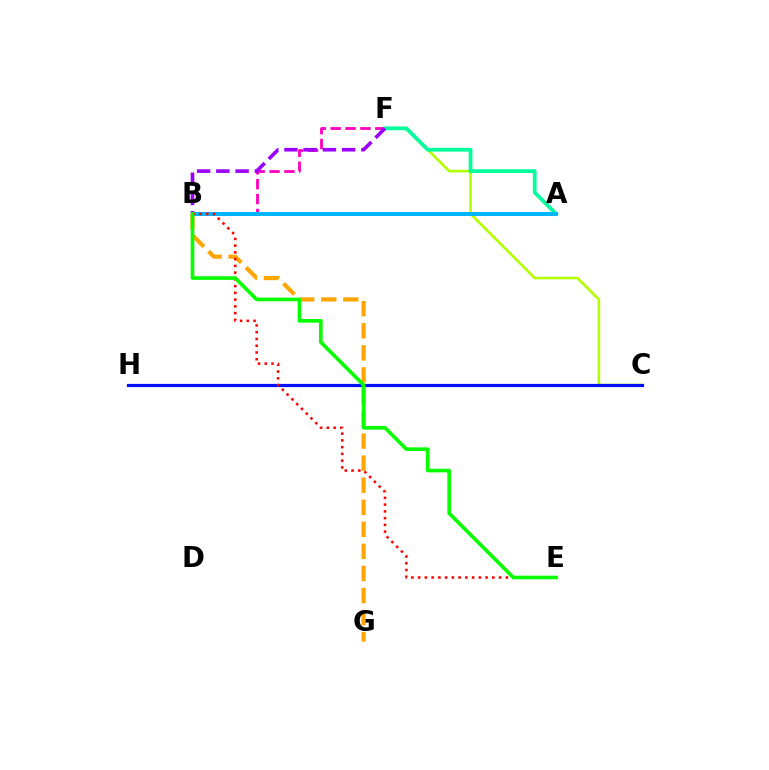{('B', 'G'): [{'color': '#ffa500', 'line_style': 'dashed', 'thickness': 3.0}], ('C', 'F'): [{'color': '#b3ff00', 'line_style': 'solid', 'thickness': 1.88}], ('B', 'F'): [{'color': '#ff00bd', 'line_style': 'dashed', 'thickness': 2.02}, {'color': '#9b00ff', 'line_style': 'dashed', 'thickness': 2.61}], ('A', 'F'): [{'color': '#00ff9d', 'line_style': 'solid', 'thickness': 2.72}], ('C', 'H'): [{'color': '#0010ff', 'line_style': 'solid', 'thickness': 2.31}], ('A', 'B'): [{'color': '#00b5ff', 'line_style': 'solid', 'thickness': 2.86}], ('B', 'E'): [{'color': '#ff0000', 'line_style': 'dotted', 'thickness': 1.83}, {'color': '#08ff00', 'line_style': 'solid', 'thickness': 2.62}]}